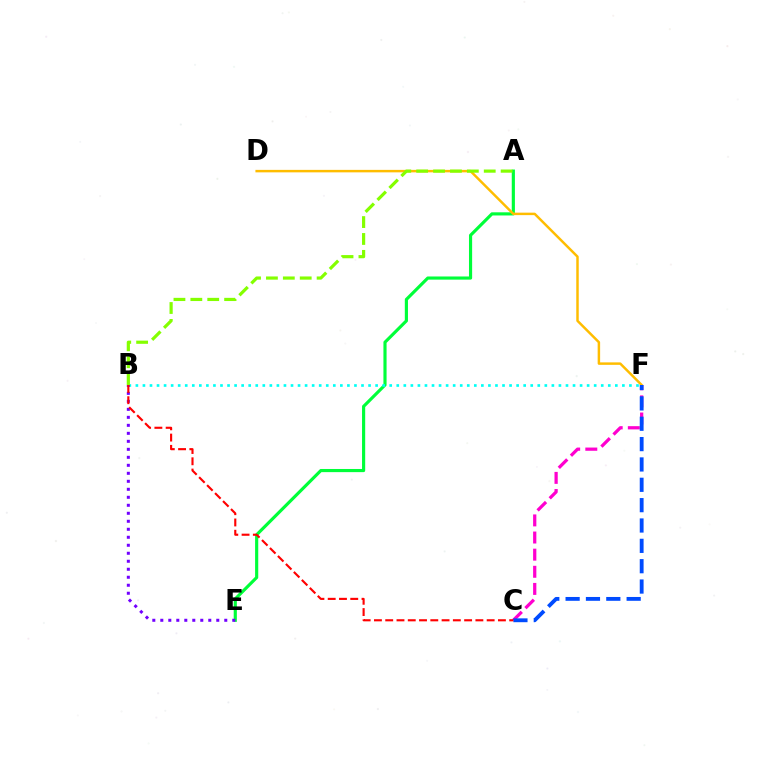{('A', 'E'): [{'color': '#00ff39', 'line_style': 'solid', 'thickness': 2.27}], ('B', 'F'): [{'color': '#00fff6', 'line_style': 'dotted', 'thickness': 1.92}], ('B', 'E'): [{'color': '#7200ff', 'line_style': 'dotted', 'thickness': 2.17}], ('D', 'F'): [{'color': '#ffbd00', 'line_style': 'solid', 'thickness': 1.78}], ('C', 'F'): [{'color': '#ff00cf', 'line_style': 'dashed', 'thickness': 2.33}, {'color': '#004bff', 'line_style': 'dashed', 'thickness': 2.76}], ('B', 'C'): [{'color': '#ff0000', 'line_style': 'dashed', 'thickness': 1.53}], ('A', 'B'): [{'color': '#84ff00', 'line_style': 'dashed', 'thickness': 2.29}]}